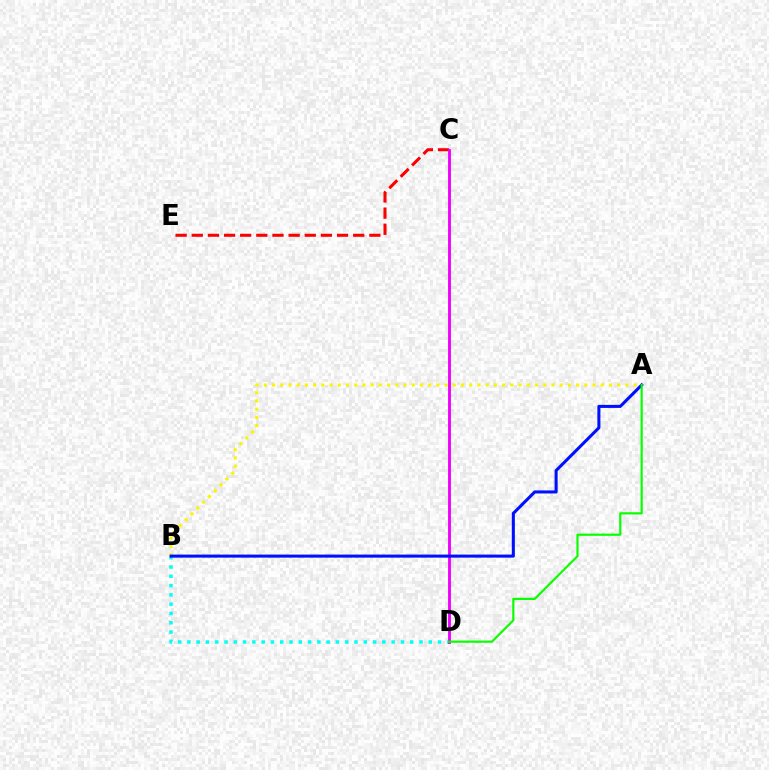{('C', 'E'): [{'color': '#ff0000', 'line_style': 'dashed', 'thickness': 2.19}], ('B', 'D'): [{'color': '#00fff6', 'line_style': 'dotted', 'thickness': 2.52}], ('A', 'B'): [{'color': '#fcf500', 'line_style': 'dotted', 'thickness': 2.23}, {'color': '#0010ff', 'line_style': 'solid', 'thickness': 2.2}], ('C', 'D'): [{'color': '#ee00ff', 'line_style': 'solid', 'thickness': 2.07}], ('A', 'D'): [{'color': '#08ff00', 'line_style': 'solid', 'thickness': 1.57}]}